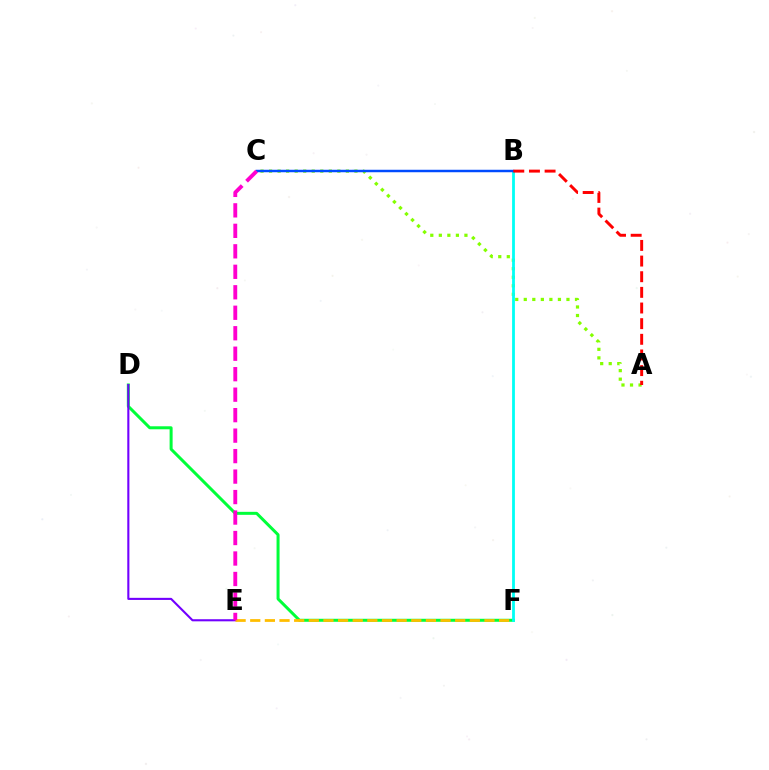{('A', 'C'): [{'color': '#84ff00', 'line_style': 'dotted', 'thickness': 2.32}], ('D', 'F'): [{'color': '#00ff39', 'line_style': 'solid', 'thickness': 2.16}], ('D', 'E'): [{'color': '#7200ff', 'line_style': 'solid', 'thickness': 1.51}], ('B', 'F'): [{'color': '#00fff6', 'line_style': 'solid', 'thickness': 2.01}], ('B', 'C'): [{'color': '#004bff', 'line_style': 'solid', 'thickness': 1.78}], ('A', 'B'): [{'color': '#ff0000', 'line_style': 'dashed', 'thickness': 2.13}], ('E', 'F'): [{'color': '#ffbd00', 'line_style': 'dashed', 'thickness': 1.99}], ('C', 'E'): [{'color': '#ff00cf', 'line_style': 'dashed', 'thickness': 2.78}]}